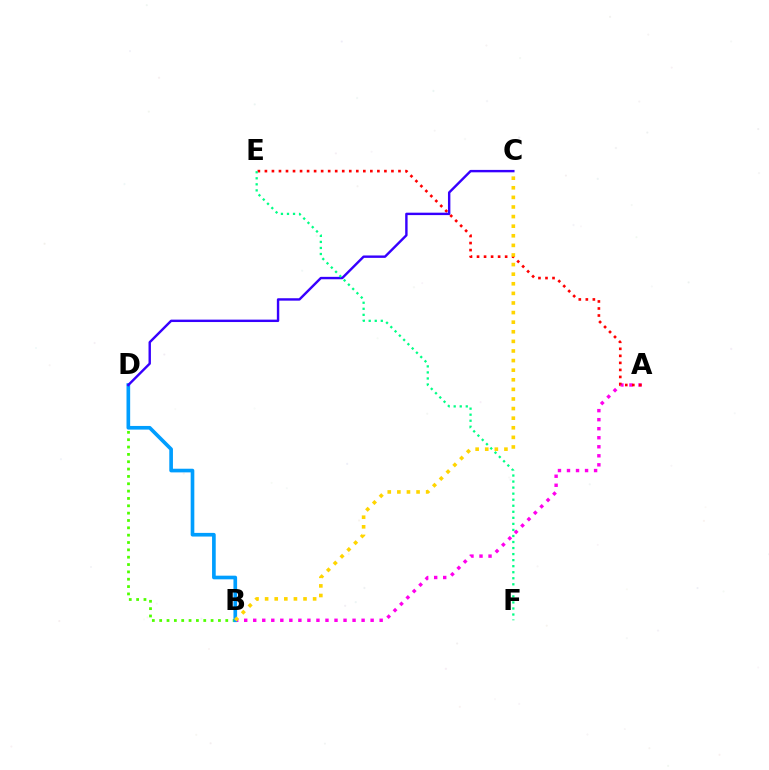{('A', 'B'): [{'color': '#ff00ed', 'line_style': 'dotted', 'thickness': 2.45}], ('A', 'E'): [{'color': '#ff0000', 'line_style': 'dotted', 'thickness': 1.91}], ('B', 'D'): [{'color': '#4fff00', 'line_style': 'dotted', 'thickness': 2.0}, {'color': '#009eff', 'line_style': 'solid', 'thickness': 2.63}], ('B', 'C'): [{'color': '#ffd500', 'line_style': 'dotted', 'thickness': 2.61}], ('C', 'D'): [{'color': '#3700ff', 'line_style': 'solid', 'thickness': 1.74}], ('E', 'F'): [{'color': '#00ff86', 'line_style': 'dotted', 'thickness': 1.64}]}